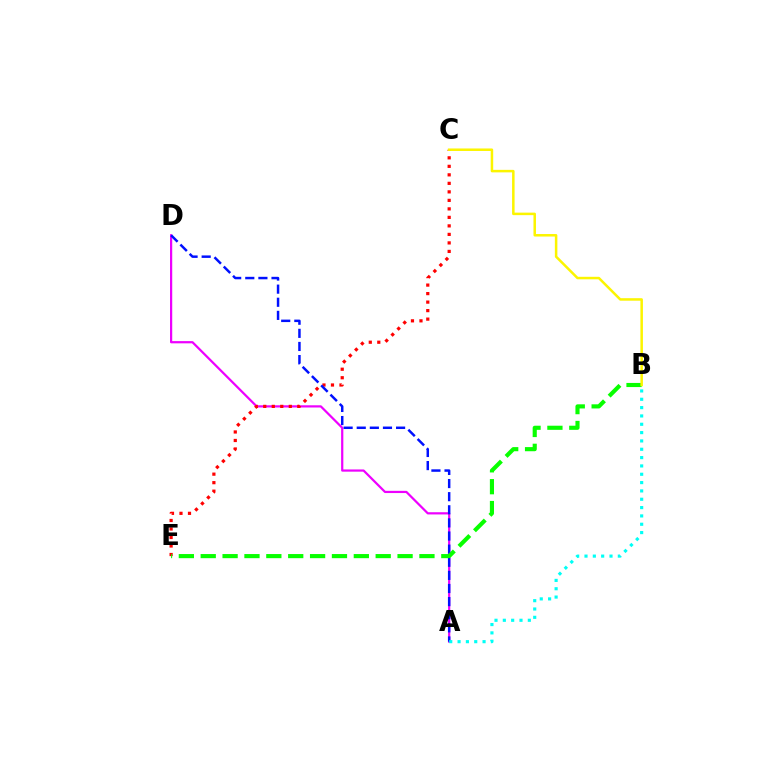{('A', 'D'): [{'color': '#ee00ff', 'line_style': 'solid', 'thickness': 1.6}, {'color': '#0010ff', 'line_style': 'dashed', 'thickness': 1.78}], ('C', 'E'): [{'color': '#ff0000', 'line_style': 'dotted', 'thickness': 2.31}], ('B', 'E'): [{'color': '#08ff00', 'line_style': 'dashed', 'thickness': 2.97}], ('B', 'C'): [{'color': '#fcf500', 'line_style': 'solid', 'thickness': 1.81}], ('A', 'B'): [{'color': '#00fff6', 'line_style': 'dotted', 'thickness': 2.26}]}